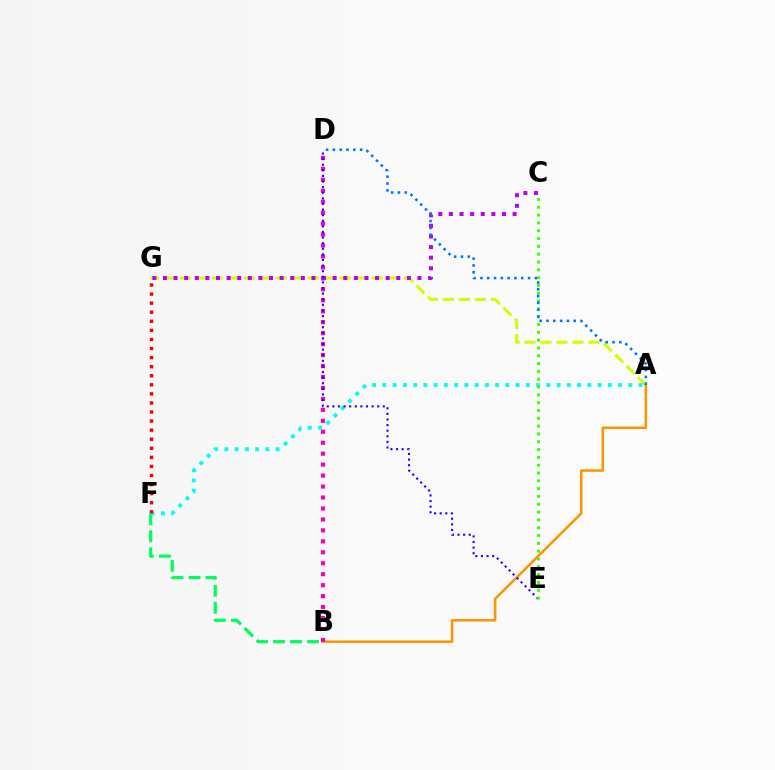{('A', 'G'): [{'color': '#d1ff00', 'line_style': 'dashed', 'thickness': 2.17}], ('A', 'B'): [{'color': '#ff9400', 'line_style': 'solid', 'thickness': 1.83}], ('B', 'F'): [{'color': '#00ff5c', 'line_style': 'dashed', 'thickness': 2.31}], ('A', 'F'): [{'color': '#00fff6', 'line_style': 'dotted', 'thickness': 2.78}], ('B', 'D'): [{'color': '#ff00ac', 'line_style': 'dotted', 'thickness': 2.98}], ('C', 'G'): [{'color': '#b900ff', 'line_style': 'dotted', 'thickness': 2.88}], ('D', 'E'): [{'color': '#2500ff', 'line_style': 'dotted', 'thickness': 1.52}], ('F', 'G'): [{'color': '#ff0000', 'line_style': 'dotted', 'thickness': 2.46}], ('C', 'E'): [{'color': '#3dff00', 'line_style': 'dotted', 'thickness': 2.12}], ('A', 'D'): [{'color': '#0074ff', 'line_style': 'dotted', 'thickness': 1.85}]}